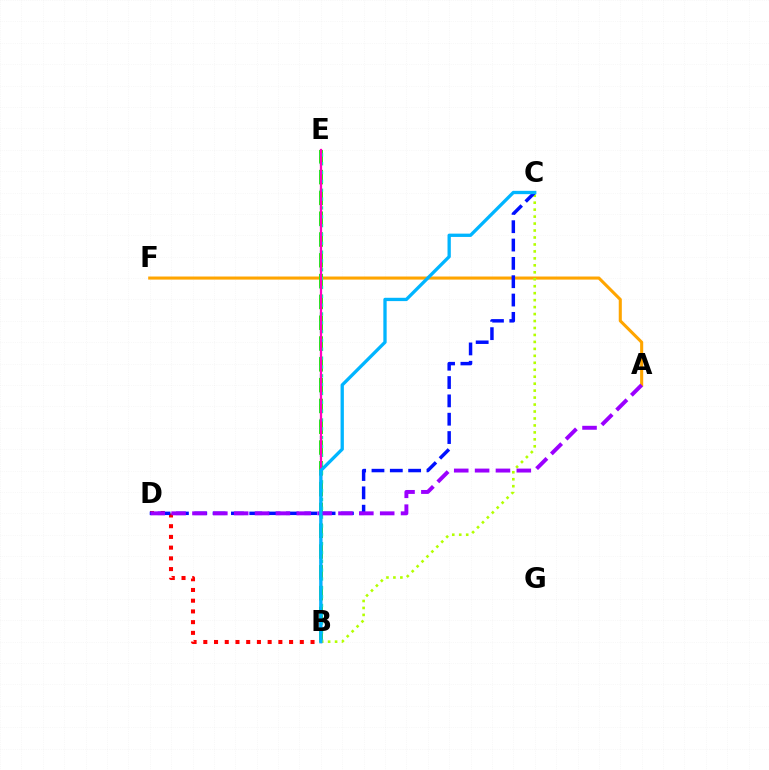{('B', 'D'): [{'color': '#ff0000', 'line_style': 'dotted', 'thickness': 2.91}], ('A', 'F'): [{'color': '#ffa500', 'line_style': 'solid', 'thickness': 2.21}], ('B', 'E'): [{'color': '#08ff00', 'line_style': 'dashed', 'thickness': 2.83}, {'color': '#00ff9d', 'line_style': 'dotted', 'thickness': 2.4}, {'color': '#ff00bd', 'line_style': 'solid', 'thickness': 1.63}], ('B', 'C'): [{'color': '#b3ff00', 'line_style': 'dotted', 'thickness': 1.89}, {'color': '#00b5ff', 'line_style': 'solid', 'thickness': 2.38}], ('C', 'D'): [{'color': '#0010ff', 'line_style': 'dashed', 'thickness': 2.49}], ('A', 'D'): [{'color': '#9b00ff', 'line_style': 'dashed', 'thickness': 2.83}]}